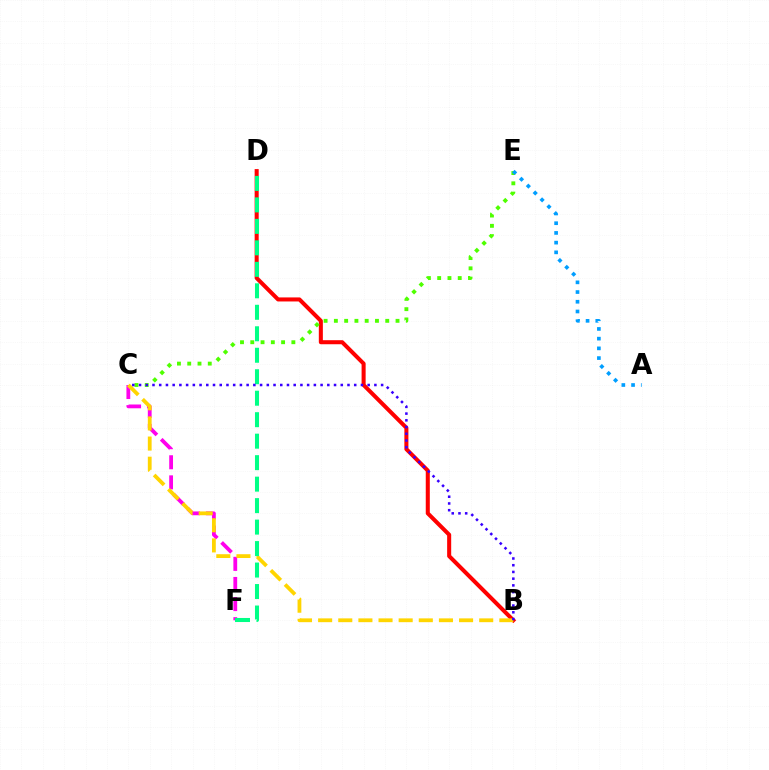{('C', 'F'): [{'color': '#ff00ed', 'line_style': 'dashed', 'thickness': 2.73}], ('B', 'D'): [{'color': '#ff0000', 'line_style': 'solid', 'thickness': 2.91}], ('B', 'C'): [{'color': '#ffd500', 'line_style': 'dashed', 'thickness': 2.74}, {'color': '#3700ff', 'line_style': 'dotted', 'thickness': 1.83}], ('C', 'E'): [{'color': '#4fff00', 'line_style': 'dotted', 'thickness': 2.79}], ('D', 'F'): [{'color': '#00ff86', 'line_style': 'dashed', 'thickness': 2.92}], ('A', 'E'): [{'color': '#009eff', 'line_style': 'dotted', 'thickness': 2.64}]}